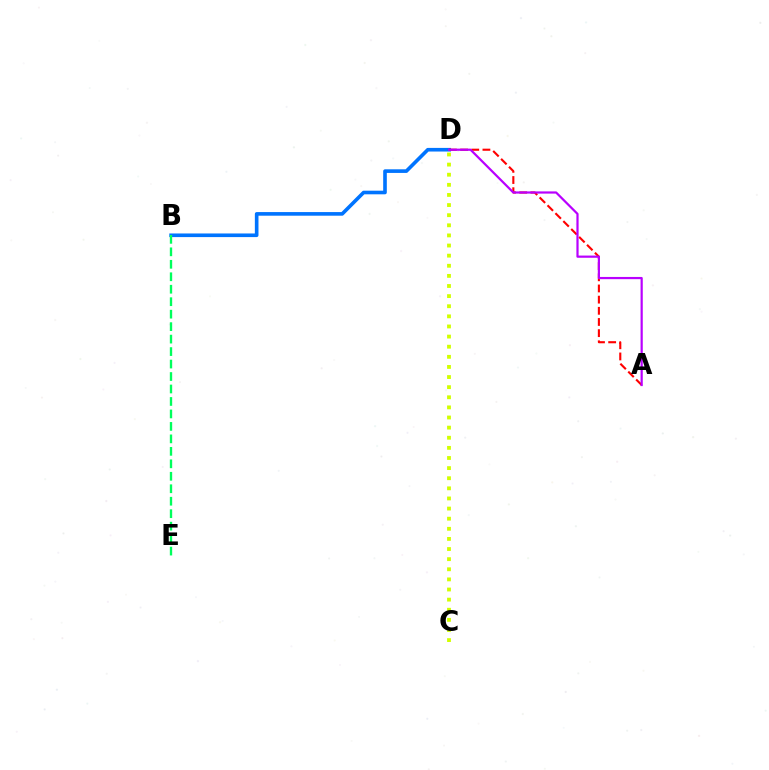{('B', 'D'): [{'color': '#0074ff', 'line_style': 'solid', 'thickness': 2.61}], ('A', 'D'): [{'color': '#ff0000', 'line_style': 'dashed', 'thickness': 1.52}, {'color': '#b900ff', 'line_style': 'solid', 'thickness': 1.59}], ('C', 'D'): [{'color': '#d1ff00', 'line_style': 'dotted', 'thickness': 2.75}], ('B', 'E'): [{'color': '#00ff5c', 'line_style': 'dashed', 'thickness': 1.69}]}